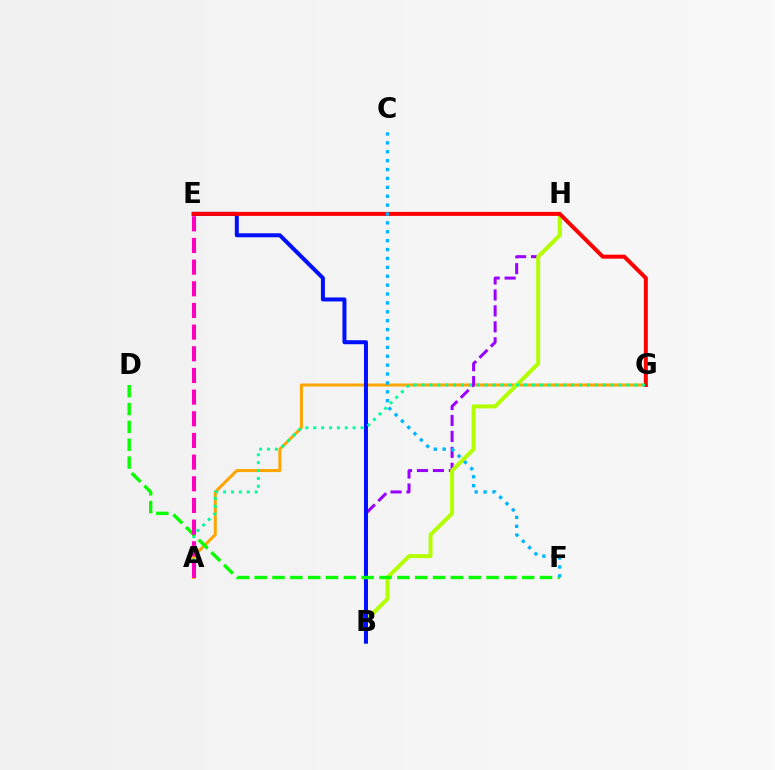{('A', 'G'): [{'color': '#ffa500', 'line_style': 'solid', 'thickness': 2.16}, {'color': '#00ff9d', 'line_style': 'dotted', 'thickness': 2.14}], ('B', 'H'): [{'color': '#9b00ff', 'line_style': 'dashed', 'thickness': 2.17}, {'color': '#b3ff00', 'line_style': 'solid', 'thickness': 2.86}], ('B', 'E'): [{'color': '#0010ff', 'line_style': 'solid', 'thickness': 2.89}], ('E', 'G'): [{'color': '#ff0000', 'line_style': 'solid', 'thickness': 2.88}], ('D', 'F'): [{'color': '#08ff00', 'line_style': 'dashed', 'thickness': 2.42}], ('C', 'F'): [{'color': '#00b5ff', 'line_style': 'dotted', 'thickness': 2.42}], ('A', 'E'): [{'color': '#ff00bd', 'line_style': 'dashed', 'thickness': 2.94}]}